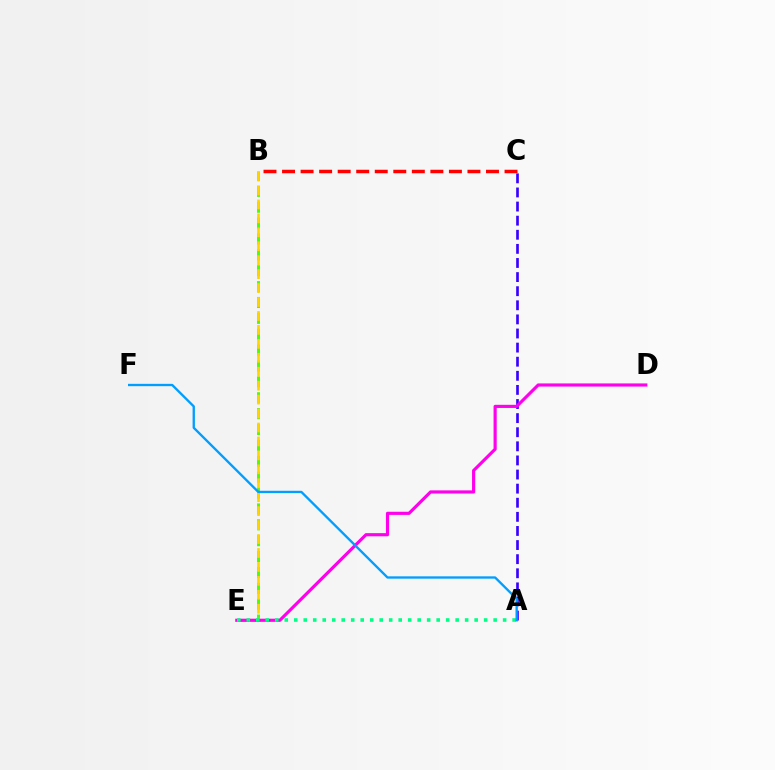{('B', 'E'): [{'color': '#4fff00', 'line_style': 'dashed', 'thickness': 2.16}, {'color': '#ffd500', 'line_style': 'dashed', 'thickness': 1.89}], ('A', 'C'): [{'color': '#3700ff', 'line_style': 'dashed', 'thickness': 1.92}], ('B', 'C'): [{'color': '#ff0000', 'line_style': 'dashed', 'thickness': 2.52}], ('D', 'E'): [{'color': '#ff00ed', 'line_style': 'solid', 'thickness': 2.27}], ('A', 'E'): [{'color': '#00ff86', 'line_style': 'dotted', 'thickness': 2.58}], ('A', 'F'): [{'color': '#009eff', 'line_style': 'solid', 'thickness': 1.68}]}